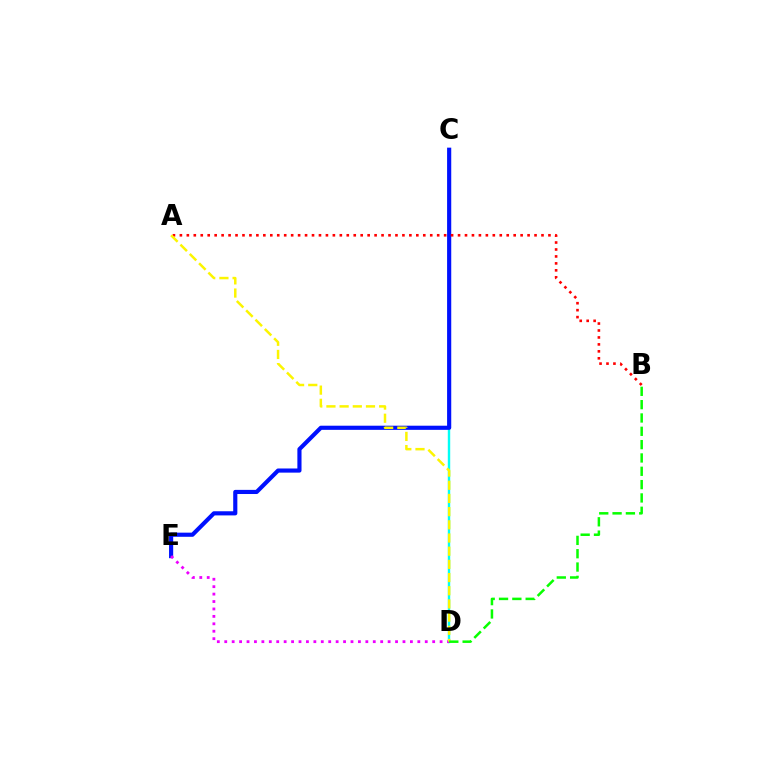{('C', 'D'): [{'color': '#00fff6', 'line_style': 'solid', 'thickness': 1.75}], ('C', 'E'): [{'color': '#0010ff', 'line_style': 'solid', 'thickness': 2.98}], ('A', 'B'): [{'color': '#ff0000', 'line_style': 'dotted', 'thickness': 1.89}], ('D', 'E'): [{'color': '#ee00ff', 'line_style': 'dotted', 'thickness': 2.02}], ('A', 'D'): [{'color': '#fcf500', 'line_style': 'dashed', 'thickness': 1.79}], ('B', 'D'): [{'color': '#08ff00', 'line_style': 'dashed', 'thickness': 1.81}]}